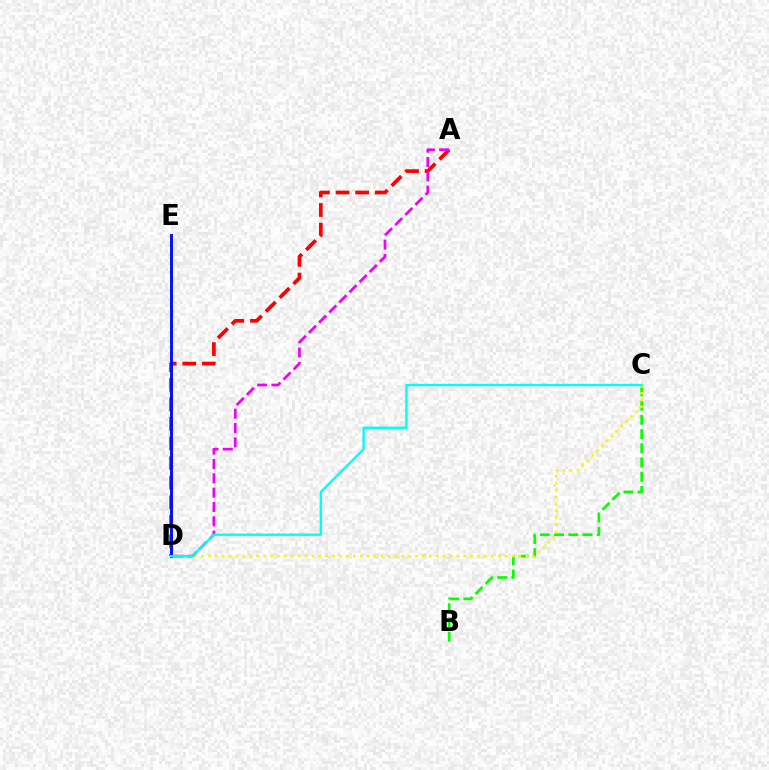{('B', 'C'): [{'color': '#08ff00', 'line_style': 'dashed', 'thickness': 1.93}], ('A', 'D'): [{'color': '#ff0000', 'line_style': 'dashed', 'thickness': 2.66}, {'color': '#ee00ff', 'line_style': 'dashed', 'thickness': 1.95}], ('C', 'D'): [{'color': '#fcf500', 'line_style': 'dotted', 'thickness': 1.87}, {'color': '#00fff6', 'line_style': 'solid', 'thickness': 1.7}], ('D', 'E'): [{'color': '#0010ff', 'line_style': 'solid', 'thickness': 2.1}]}